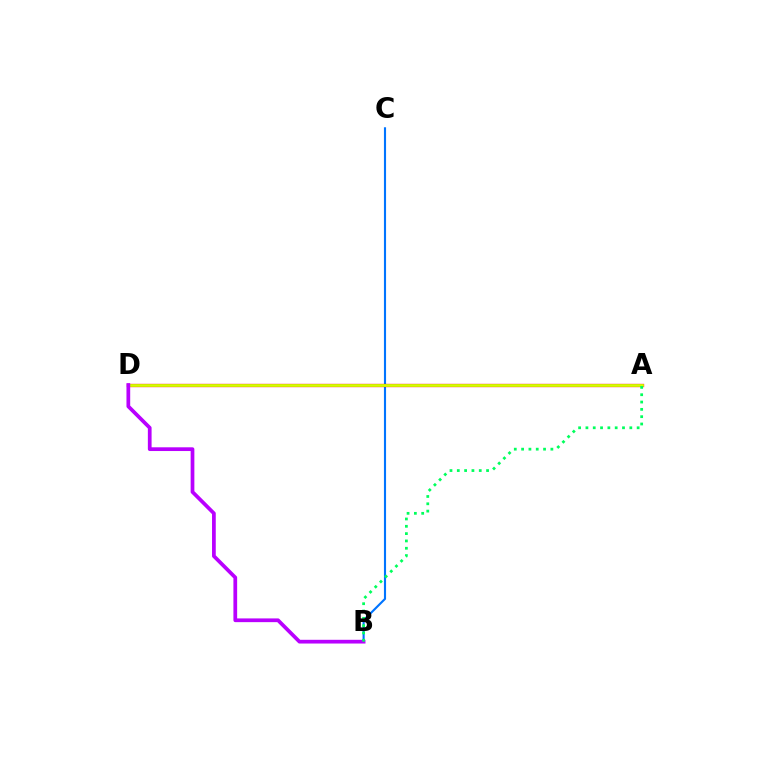{('B', 'C'): [{'color': '#0074ff', 'line_style': 'solid', 'thickness': 1.53}], ('A', 'D'): [{'color': '#ff0000', 'line_style': 'solid', 'thickness': 2.38}, {'color': '#d1ff00', 'line_style': 'solid', 'thickness': 2.01}], ('B', 'D'): [{'color': '#b900ff', 'line_style': 'solid', 'thickness': 2.69}], ('A', 'B'): [{'color': '#00ff5c', 'line_style': 'dotted', 'thickness': 1.99}]}